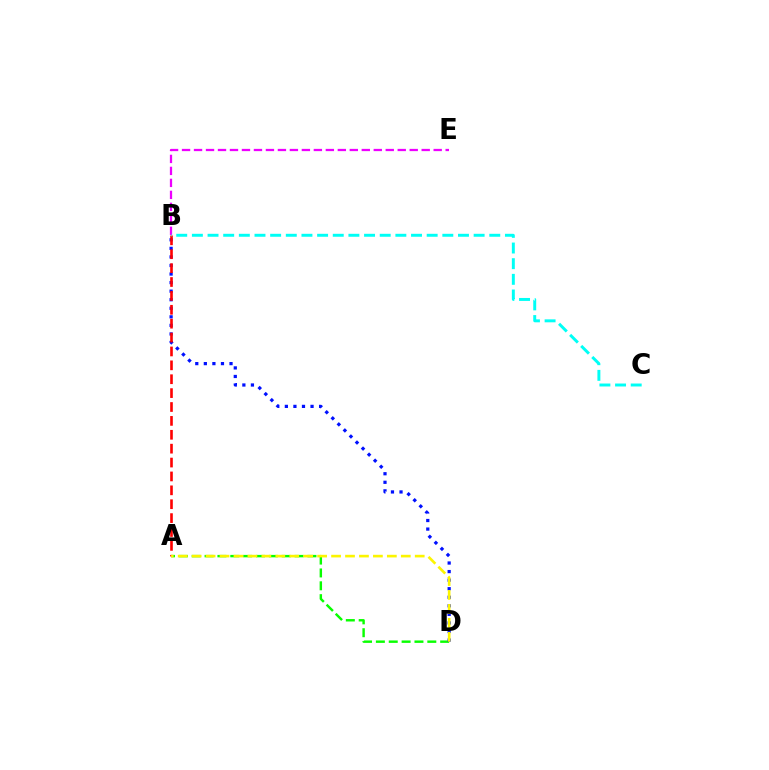{('A', 'D'): [{'color': '#08ff00', 'line_style': 'dashed', 'thickness': 1.75}, {'color': '#fcf500', 'line_style': 'dashed', 'thickness': 1.89}], ('B', 'E'): [{'color': '#ee00ff', 'line_style': 'dashed', 'thickness': 1.63}], ('B', 'D'): [{'color': '#0010ff', 'line_style': 'dotted', 'thickness': 2.33}], ('A', 'B'): [{'color': '#ff0000', 'line_style': 'dashed', 'thickness': 1.89}], ('B', 'C'): [{'color': '#00fff6', 'line_style': 'dashed', 'thickness': 2.13}]}